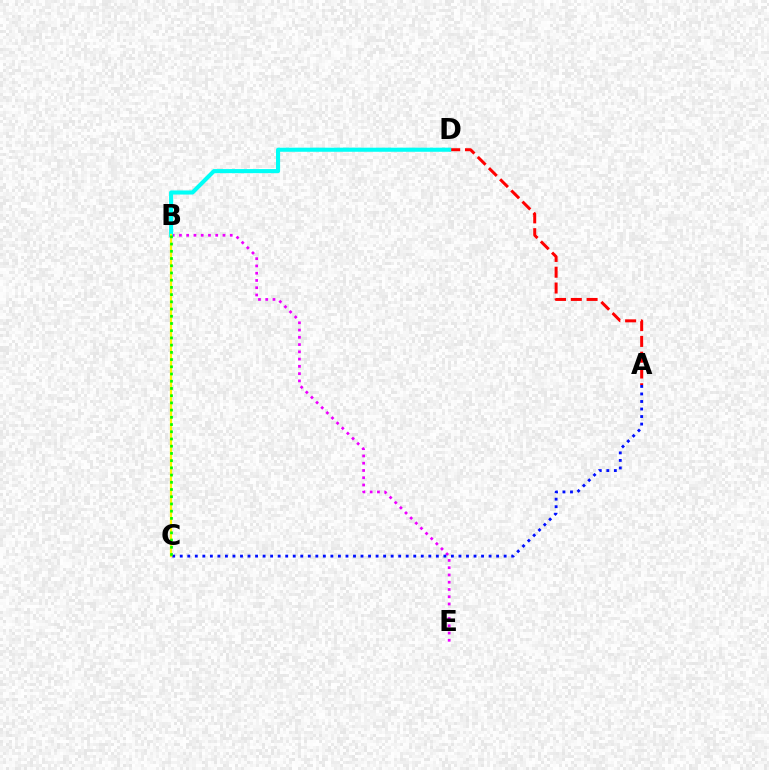{('B', 'E'): [{'color': '#ee00ff', 'line_style': 'dotted', 'thickness': 1.97}], ('A', 'D'): [{'color': '#ff0000', 'line_style': 'dashed', 'thickness': 2.15}], ('A', 'C'): [{'color': '#0010ff', 'line_style': 'dotted', 'thickness': 2.05}], ('B', 'D'): [{'color': '#00fff6', 'line_style': 'solid', 'thickness': 2.95}], ('B', 'C'): [{'color': '#fcf500', 'line_style': 'solid', 'thickness': 1.6}, {'color': '#08ff00', 'line_style': 'dotted', 'thickness': 1.96}]}